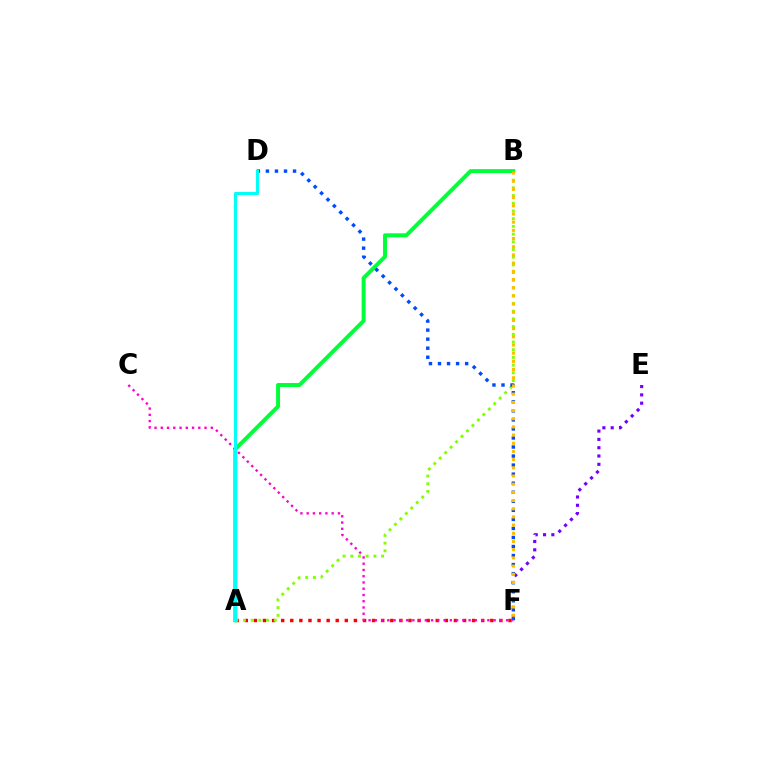{('A', 'F'): [{'color': '#ff0000', 'line_style': 'dotted', 'thickness': 2.47}], ('A', 'B'): [{'color': '#84ff00', 'line_style': 'dotted', 'thickness': 2.09}, {'color': '#00ff39', 'line_style': 'solid', 'thickness': 2.85}], ('E', 'F'): [{'color': '#7200ff', 'line_style': 'dotted', 'thickness': 2.26}], ('D', 'F'): [{'color': '#004bff', 'line_style': 'dotted', 'thickness': 2.46}], ('C', 'F'): [{'color': '#ff00cf', 'line_style': 'dotted', 'thickness': 1.7}], ('A', 'D'): [{'color': '#00fff6', 'line_style': 'solid', 'thickness': 2.21}], ('B', 'F'): [{'color': '#ffbd00', 'line_style': 'dotted', 'thickness': 2.22}]}